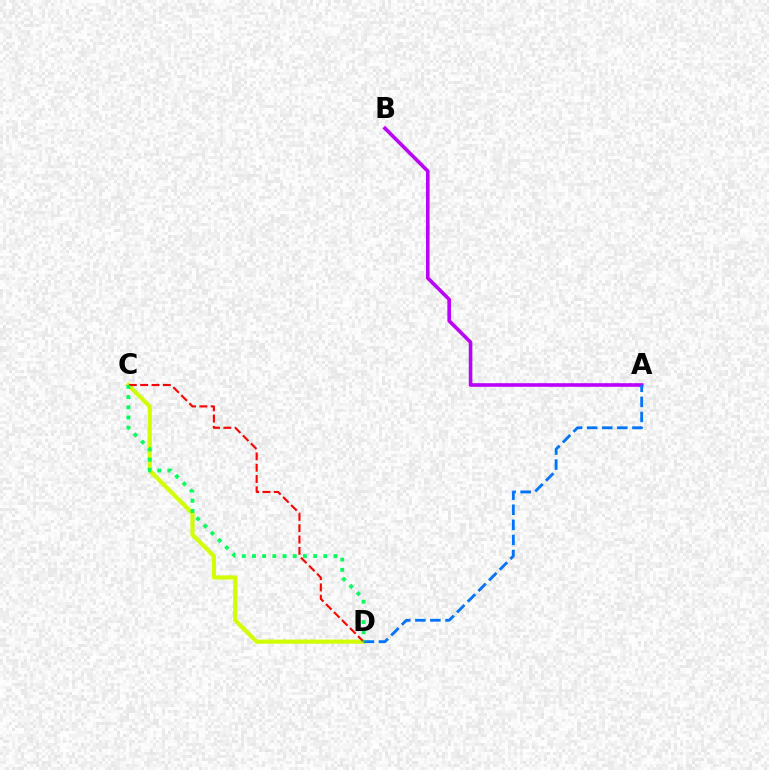{('A', 'B'): [{'color': '#b900ff', 'line_style': 'solid', 'thickness': 2.6}], ('C', 'D'): [{'color': '#d1ff00', 'line_style': 'solid', 'thickness': 2.99}, {'color': '#ff0000', 'line_style': 'dashed', 'thickness': 1.54}, {'color': '#00ff5c', 'line_style': 'dotted', 'thickness': 2.77}], ('A', 'D'): [{'color': '#0074ff', 'line_style': 'dashed', 'thickness': 2.05}]}